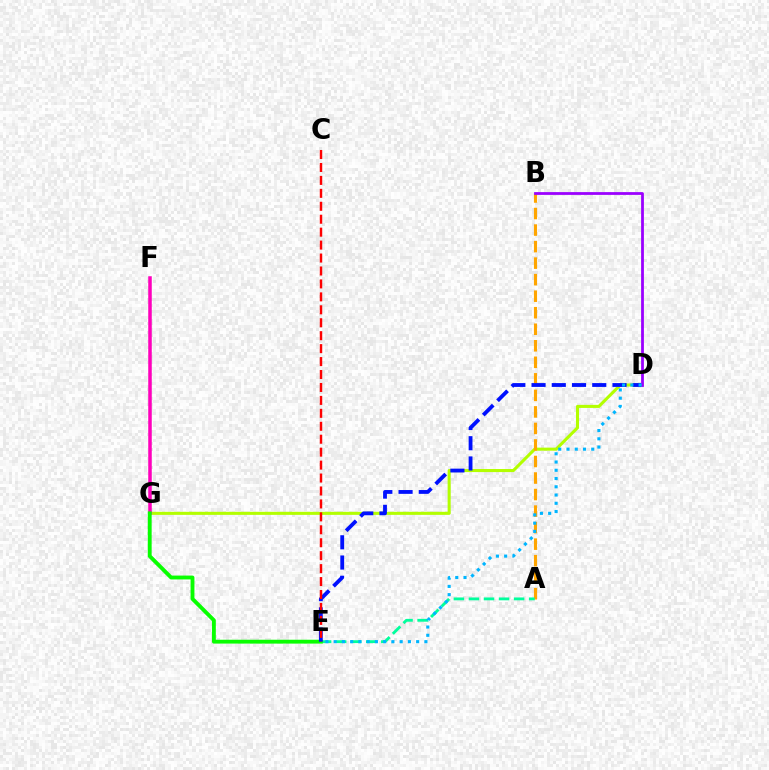{('D', 'G'): [{'color': '#b3ff00', 'line_style': 'solid', 'thickness': 2.21}], ('F', 'G'): [{'color': '#ff00bd', 'line_style': 'solid', 'thickness': 2.53}], ('A', 'B'): [{'color': '#ffa500', 'line_style': 'dashed', 'thickness': 2.25}], ('A', 'E'): [{'color': '#00ff9d', 'line_style': 'dashed', 'thickness': 2.04}], ('E', 'G'): [{'color': '#08ff00', 'line_style': 'solid', 'thickness': 2.78}], ('D', 'E'): [{'color': '#0010ff', 'line_style': 'dashed', 'thickness': 2.75}, {'color': '#00b5ff', 'line_style': 'dotted', 'thickness': 2.24}], ('B', 'D'): [{'color': '#9b00ff', 'line_style': 'solid', 'thickness': 2.0}], ('C', 'E'): [{'color': '#ff0000', 'line_style': 'dashed', 'thickness': 1.76}]}